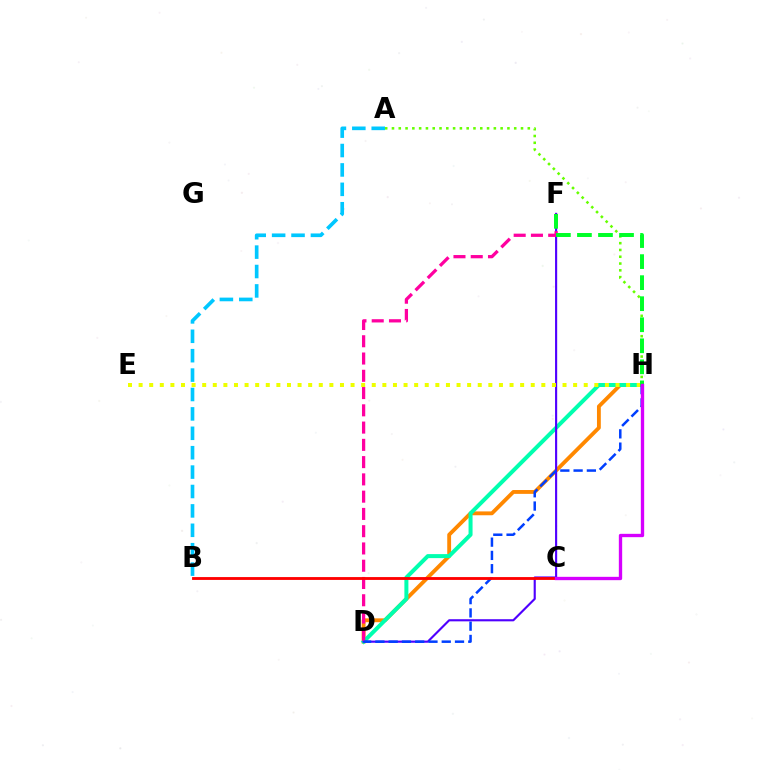{('D', 'H'): [{'color': '#ff8800', 'line_style': 'solid', 'thickness': 2.77}, {'color': '#00ffaf', 'line_style': 'solid', 'thickness': 2.89}, {'color': '#003fff', 'line_style': 'dashed', 'thickness': 1.8}], ('D', 'F'): [{'color': '#4f00ff', 'line_style': 'solid', 'thickness': 1.54}, {'color': '#ff00a0', 'line_style': 'dashed', 'thickness': 2.35}], ('E', 'H'): [{'color': '#eeff00', 'line_style': 'dotted', 'thickness': 2.88}], ('B', 'C'): [{'color': '#ff0000', 'line_style': 'solid', 'thickness': 2.05}], ('A', 'B'): [{'color': '#00c7ff', 'line_style': 'dashed', 'thickness': 2.64}], ('A', 'H'): [{'color': '#66ff00', 'line_style': 'dotted', 'thickness': 1.85}], ('F', 'H'): [{'color': '#00ff27', 'line_style': 'dashed', 'thickness': 2.86}], ('C', 'H'): [{'color': '#d600ff', 'line_style': 'solid', 'thickness': 2.4}]}